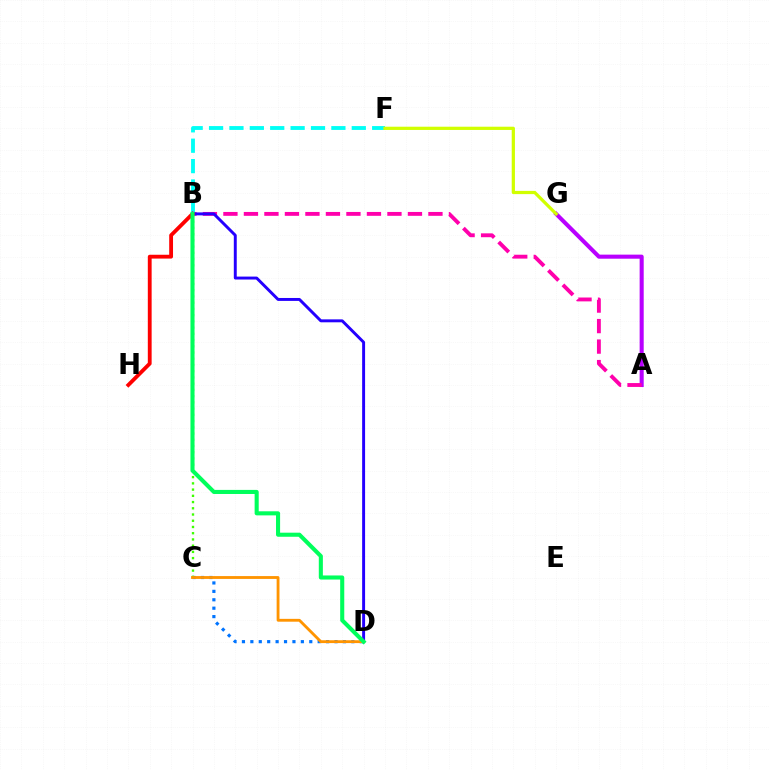{('C', 'D'): [{'color': '#0074ff', 'line_style': 'dotted', 'thickness': 2.29}, {'color': '#ff9400', 'line_style': 'solid', 'thickness': 2.04}], ('B', 'F'): [{'color': '#00fff6', 'line_style': 'dashed', 'thickness': 2.77}], ('B', 'C'): [{'color': '#3dff00', 'line_style': 'dotted', 'thickness': 1.69}], ('A', 'G'): [{'color': '#b900ff', 'line_style': 'solid', 'thickness': 2.93}], ('A', 'B'): [{'color': '#ff00ac', 'line_style': 'dashed', 'thickness': 2.79}], ('B', 'D'): [{'color': '#2500ff', 'line_style': 'solid', 'thickness': 2.12}, {'color': '#00ff5c', 'line_style': 'solid', 'thickness': 2.94}], ('B', 'H'): [{'color': '#ff0000', 'line_style': 'solid', 'thickness': 2.76}], ('F', 'G'): [{'color': '#d1ff00', 'line_style': 'solid', 'thickness': 2.33}]}